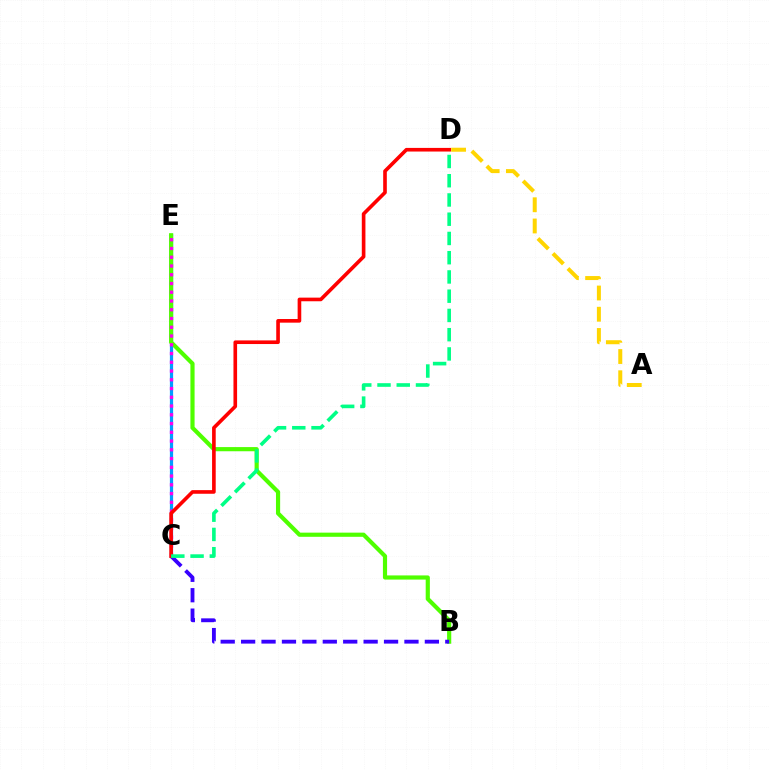{('C', 'E'): [{'color': '#009eff', 'line_style': 'solid', 'thickness': 2.32}, {'color': '#ff00ed', 'line_style': 'dotted', 'thickness': 2.38}], ('B', 'E'): [{'color': '#4fff00', 'line_style': 'solid', 'thickness': 3.0}], ('B', 'C'): [{'color': '#3700ff', 'line_style': 'dashed', 'thickness': 2.77}], ('A', 'D'): [{'color': '#ffd500', 'line_style': 'dashed', 'thickness': 2.88}], ('C', 'D'): [{'color': '#ff0000', 'line_style': 'solid', 'thickness': 2.62}, {'color': '#00ff86', 'line_style': 'dashed', 'thickness': 2.61}]}